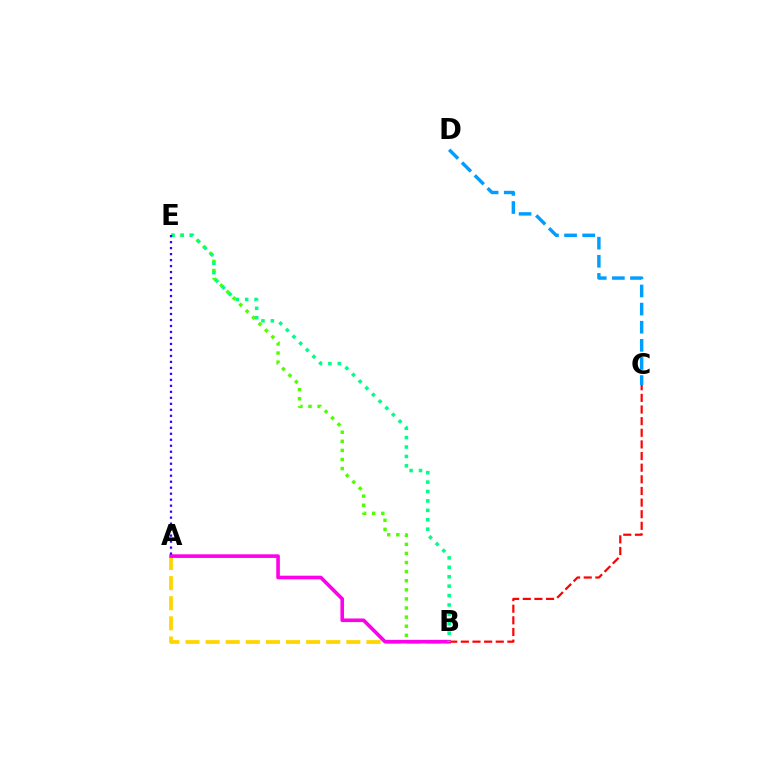{('B', 'E'): [{'color': '#4fff00', 'line_style': 'dotted', 'thickness': 2.47}, {'color': '#00ff86', 'line_style': 'dotted', 'thickness': 2.56}], ('A', 'B'): [{'color': '#ffd500', 'line_style': 'dashed', 'thickness': 2.73}, {'color': '#ff00ed', 'line_style': 'solid', 'thickness': 2.6}], ('C', 'D'): [{'color': '#009eff', 'line_style': 'dashed', 'thickness': 2.46}], ('B', 'C'): [{'color': '#ff0000', 'line_style': 'dashed', 'thickness': 1.58}], ('A', 'E'): [{'color': '#3700ff', 'line_style': 'dotted', 'thickness': 1.63}]}